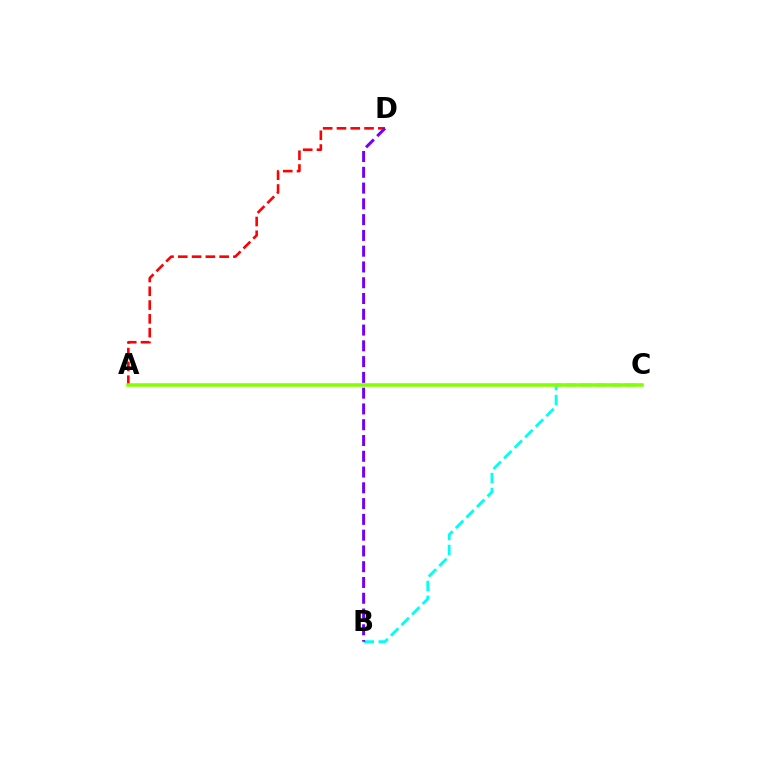{('A', 'D'): [{'color': '#ff0000', 'line_style': 'dashed', 'thickness': 1.87}], ('B', 'C'): [{'color': '#00fff6', 'line_style': 'dashed', 'thickness': 2.03}], ('B', 'D'): [{'color': '#7200ff', 'line_style': 'dashed', 'thickness': 2.14}], ('A', 'C'): [{'color': '#84ff00', 'line_style': 'solid', 'thickness': 2.55}]}